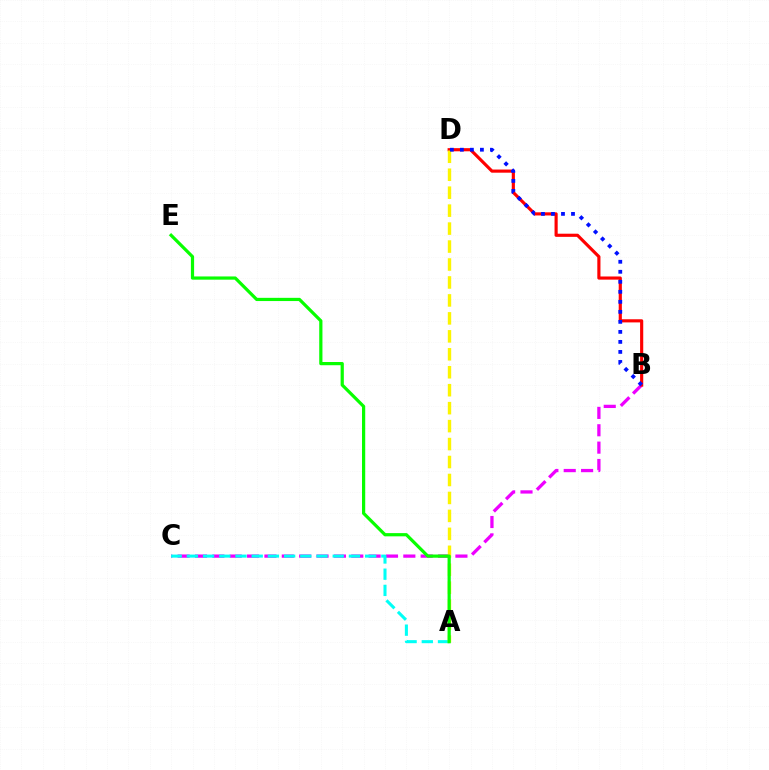{('B', 'C'): [{'color': '#ee00ff', 'line_style': 'dashed', 'thickness': 2.36}], ('A', 'C'): [{'color': '#00fff6', 'line_style': 'dashed', 'thickness': 2.2}], ('B', 'D'): [{'color': '#ff0000', 'line_style': 'solid', 'thickness': 2.27}, {'color': '#0010ff', 'line_style': 'dotted', 'thickness': 2.72}], ('A', 'D'): [{'color': '#fcf500', 'line_style': 'dashed', 'thickness': 2.44}], ('A', 'E'): [{'color': '#08ff00', 'line_style': 'solid', 'thickness': 2.31}]}